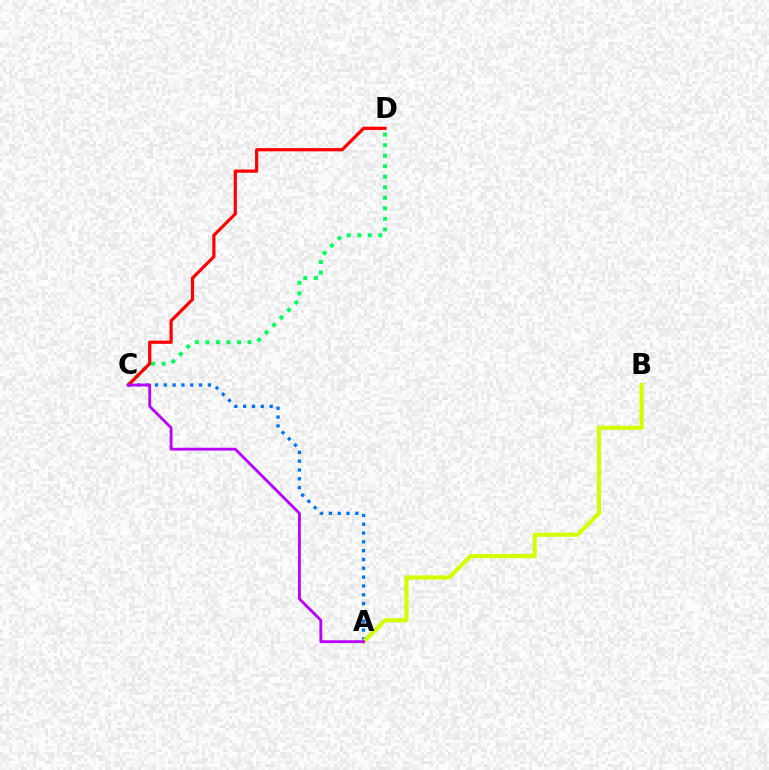{('A', 'C'): [{'color': '#0074ff', 'line_style': 'dotted', 'thickness': 2.4}, {'color': '#b900ff', 'line_style': 'solid', 'thickness': 2.03}], ('C', 'D'): [{'color': '#00ff5c', 'line_style': 'dotted', 'thickness': 2.86}, {'color': '#ff0000', 'line_style': 'solid', 'thickness': 2.32}], ('A', 'B'): [{'color': '#d1ff00', 'line_style': 'solid', 'thickness': 3.0}]}